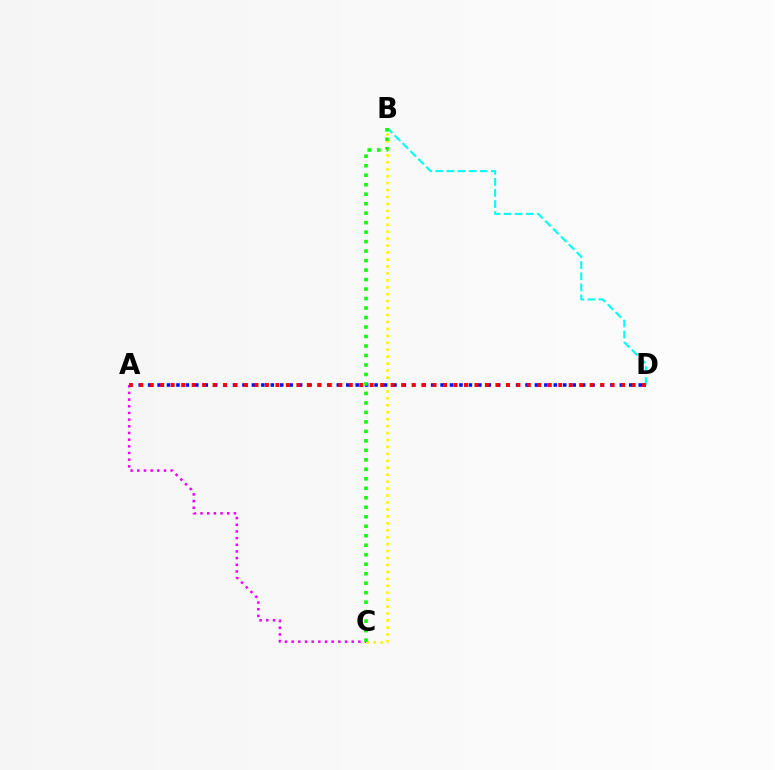{('A', 'C'): [{'color': '#ee00ff', 'line_style': 'dotted', 'thickness': 1.81}], ('B', 'C'): [{'color': '#fcf500', 'line_style': 'dotted', 'thickness': 1.89}, {'color': '#08ff00', 'line_style': 'dotted', 'thickness': 2.58}], ('A', 'D'): [{'color': '#0010ff', 'line_style': 'dotted', 'thickness': 2.56}, {'color': '#ff0000', 'line_style': 'dotted', 'thickness': 2.85}], ('B', 'D'): [{'color': '#00fff6', 'line_style': 'dashed', 'thickness': 1.51}]}